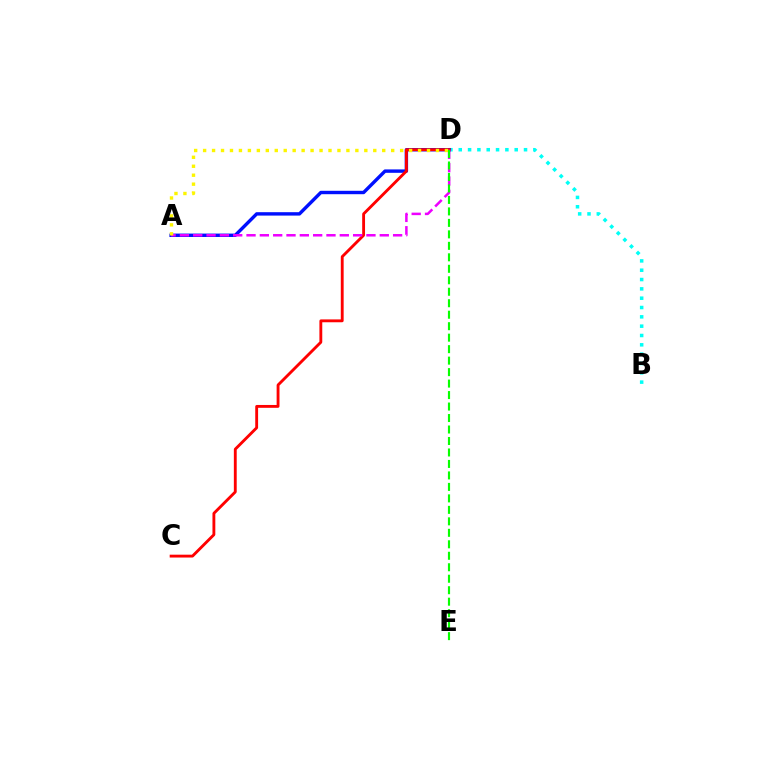{('B', 'D'): [{'color': '#00fff6', 'line_style': 'dotted', 'thickness': 2.53}], ('A', 'D'): [{'color': '#0010ff', 'line_style': 'solid', 'thickness': 2.45}, {'color': '#ee00ff', 'line_style': 'dashed', 'thickness': 1.81}, {'color': '#fcf500', 'line_style': 'dotted', 'thickness': 2.43}], ('C', 'D'): [{'color': '#ff0000', 'line_style': 'solid', 'thickness': 2.06}], ('D', 'E'): [{'color': '#08ff00', 'line_style': 'dashed', 'thickness': 1.56}]}